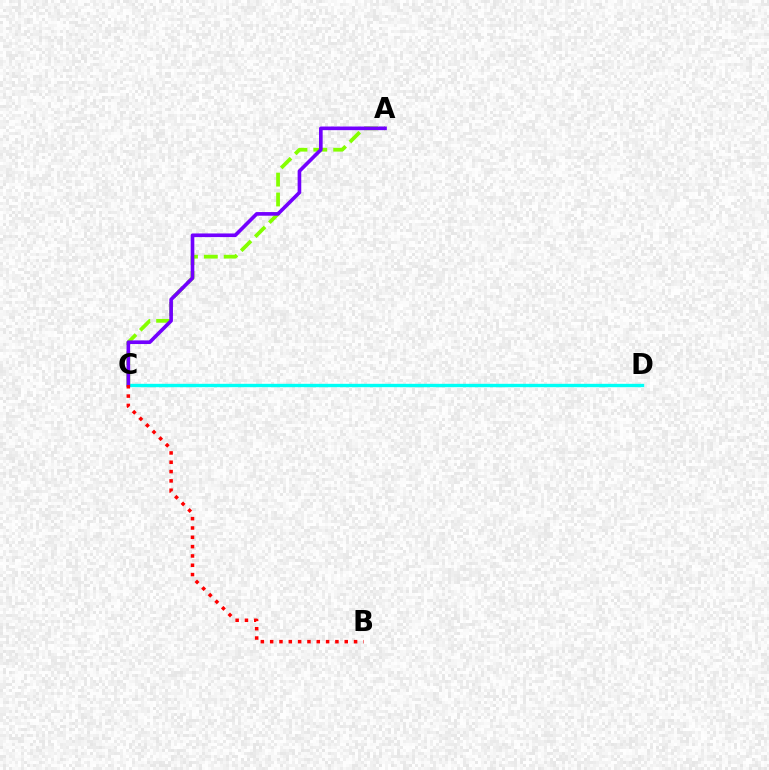{('C', 'D'): [{'color': '#00fff6', 'line_style': 'solid', 'thickness': 2.43}], ('A', 'C'): [{'color': '#84ff00', 'line_style': 'dashed', 'thickness': 2.7}, {'color': '#7200ff', 'line_style': 'solid', 'thickness': 2.62}], ('B', 'C'): [{'color': '#ff0000', 'line_style': 'dotted', 'thickness': 2.53}]}